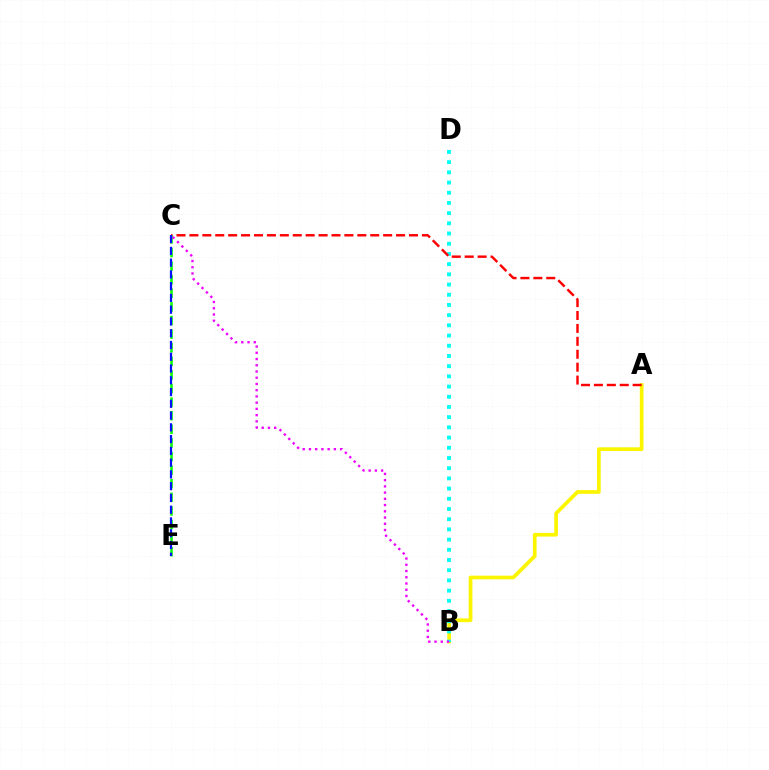{('A', 'B'): [{'color': '#fcf500', 'line_style': 'solid', 'thickness': 2.68}], ('B', 'D'): [{'color': '#00fff6', 'line_style': 'dotted', 'thickness': 2.77}], ('A', 'C'): [{'color': '#ff0000', 'line_style': 'dashed', 'thickness': 1.75}], ('C', 'E'): [{'color': '#08ff00', 'line_style': 'dashed', 'thickness': 1.85}, {'color': '#0010ff', 'line_style': 'dashed', 'thickness': 1.6}], ('B', 'C'): [{'color': '#ee00ff', 'line_style': 'dotted', 'thickness': 1.69}]}